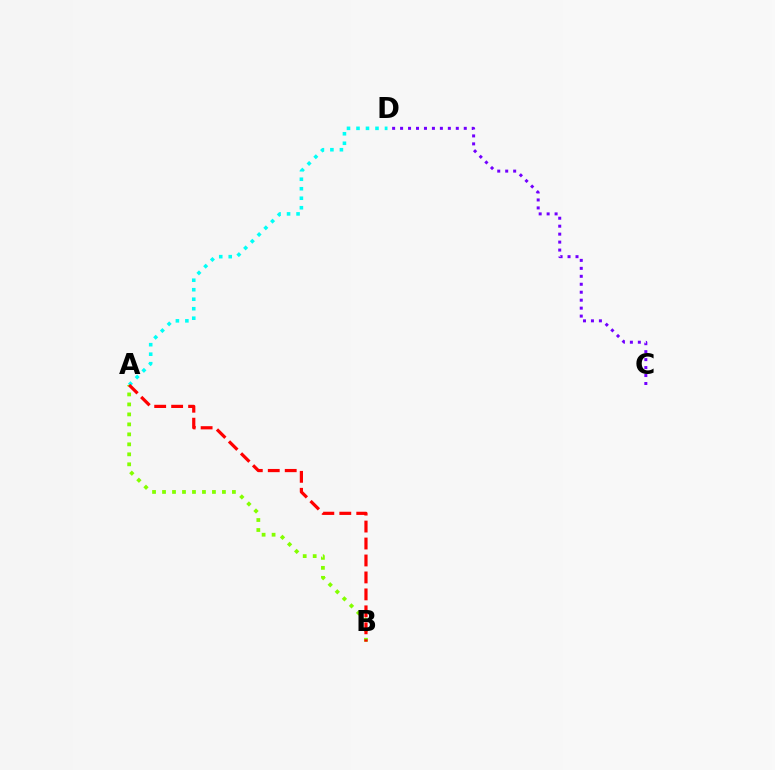{('A', 'B'): [{'color': '#84ff00', 'line_style': 'dotted', 'thickness': 2.71}, {'color': '#ff0000', 'line_style': 'dashed', 'thickness': 2.3}], ('A', 'D'): [{'color': '#00fff6', 'line_style': 'dotted', 'thickness': 2.58}], ('C', 'D'): [{'color': '#7200ff', 'line_style': 'dotted', 'thickness': 2.16}]}